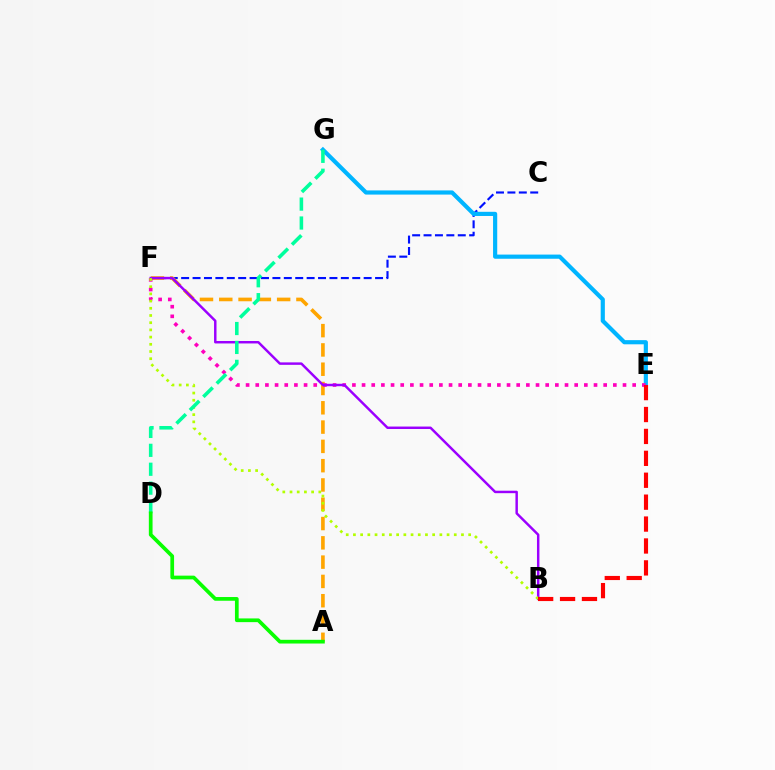{('C', 'F'): [{'color': '#0010ff', 'line_style': 'dashed', 'thickness': 1.55}], ('A', 'F'): [{'color': '#ffa500', 'line_style': 'dashed', 'thickness': 2.62}], ('E', 'G'): [{'color': '#00b5ff', 'line_style': 'solid', 'thickness': 3.0}], ('E', 'F'): [{'color': '#ff00bd', 'line_style': 'dotted', 'thickness': 2.63}], ('B', 'F'): [{'color': '#9b00ff', 'line_style': 'solid', 'thickness': 1.77}, {'color': '#b3ff00', 'line_style': 'dotted', 'thickness': 1.96}], ('B', 'E'): [{'color': '#ff0000', 'line_style': 'dashed', 'thickness': 2.98}], ('D', 'G'): [{'color': '#00ff9d', 'line_style': 'dashed', 'thickness': 2.57}], ('A', 'D'): [{'color': '#08ff00', 'line_style': 'solid', 'thickness': 2.67}]}